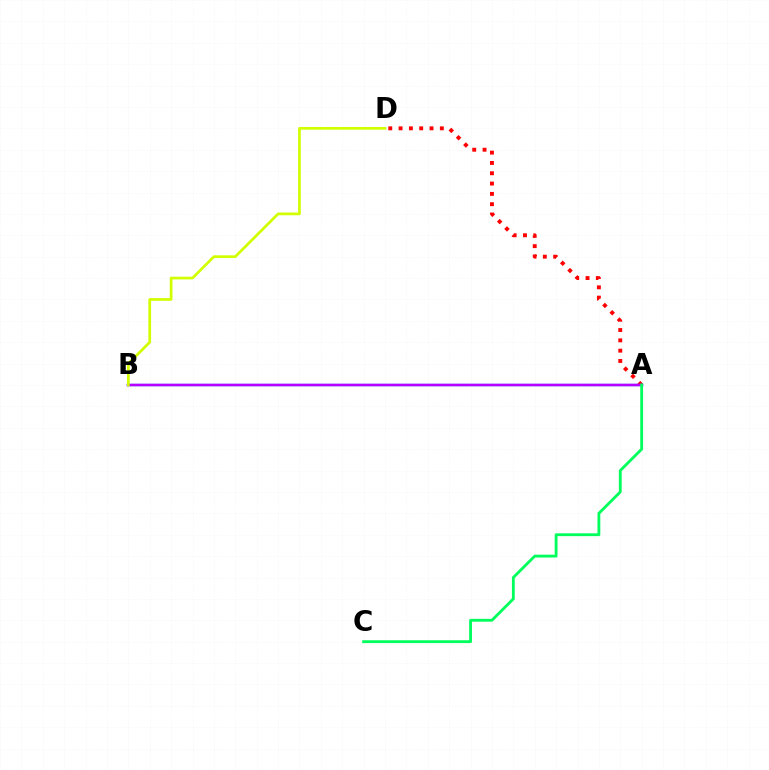{('A', 'D'): [{'color': '#ff0000', 'line_style': 'dotted', 'thickness': 2.8}], ('A', 'B'): [{'color': '#0074ff', 'line_style': 'solid', 'thickness': 1.68}, {'color': '#b900ff', 'line_style': 'solid', 'thickness': 1.8}], ('A', 'C'): [{'color': '#00ff5c', 'line_style': 'solid', 'thickness': 2.04}], ('B', 'D'): [{'color': '#d1ff00', 'line_style': 'solid', 'thickness': 1.96}]}